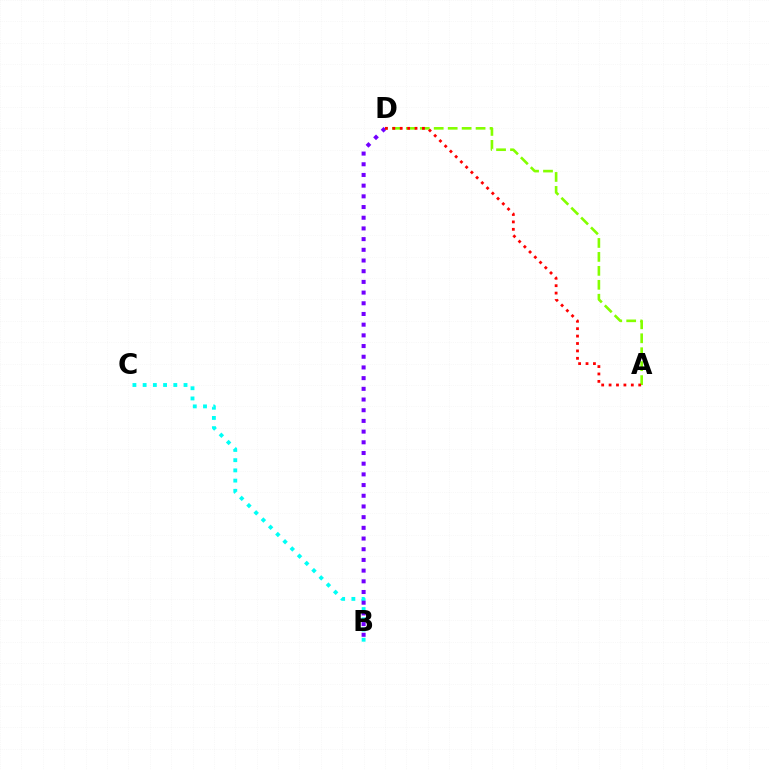{('B', 'C'): [{'color': '#00fff6', 'line_style': 'dotted', 'thickness': 2.78}], ('B', 'D'): [{'color': '#7200ff', 'line_style': 'dotted', 'thickness': 2.91}], ('A', 'D'): [{'color': '#84ff00', 'line_style': 'dashed', 'thickness': 1.9}, {'color': '#ff0000', 'line_style': 'dotted', 'thickness': 2.01}]}